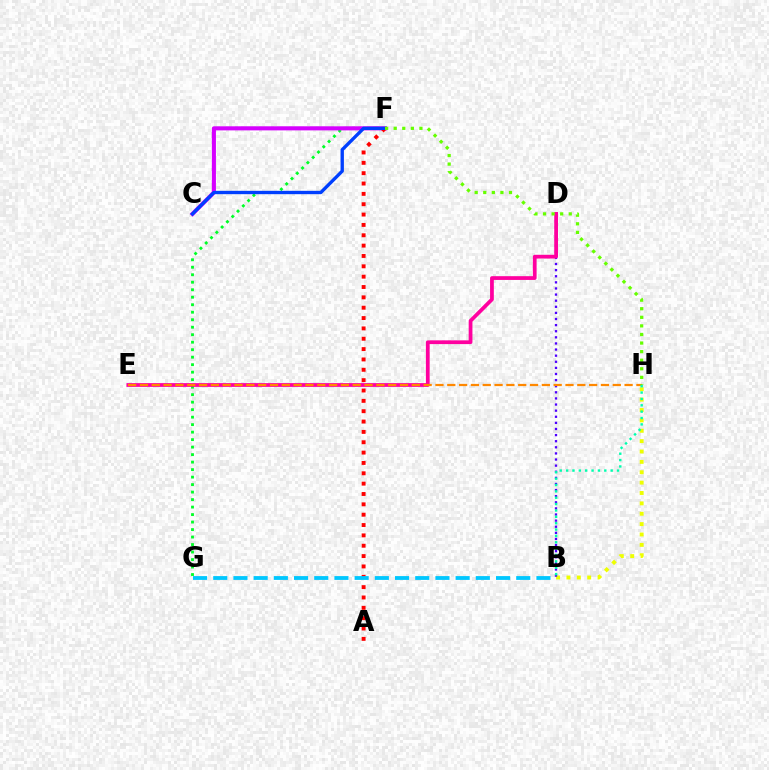{('B', 'H'): [{'color': '#eeff00', 'line_style': 'dotted', 'thickness': 2.82}, {'color': '#00ffaf', 'line_style': 'dotted', 'thickness': 1.73}], ('B', 'D'): [{'color': '#4f00ff', 'line_style': 'dotted', 'thickness': 1.66}], ('F', 'G'): [{'color': '#00ff27', 'line_style': 'dotted', 'thickness': 2.04}], ('D', 'E'): [{'color': '#ff00a0', 'line_style': 'solid', 'thickness': 2.7}], ('E', 'H'): [{'color': '#ff8800', 'line_style': 'dashed', 'thickness': 1.61}], ('C', 'F'): [{'color': '#d600ff', 'line_style': 'solid', 'thickness': 2.94}, {'color': '#003fff', 'line_style': 'solid', 'thickness': 2.41}], ('A', 'F'): [{'color': '#ff0000', 'line_style': 'dotted', 'thickness': 2.81}], ('B', 'G'): [{'color': '#00c7ff', 'line_style': 'dashed', 'thickness': 2.74}], ('F', 'H'): [{'color': '#66ff00', 'line_style': 'dotted', 'thickness': 2.33}]}